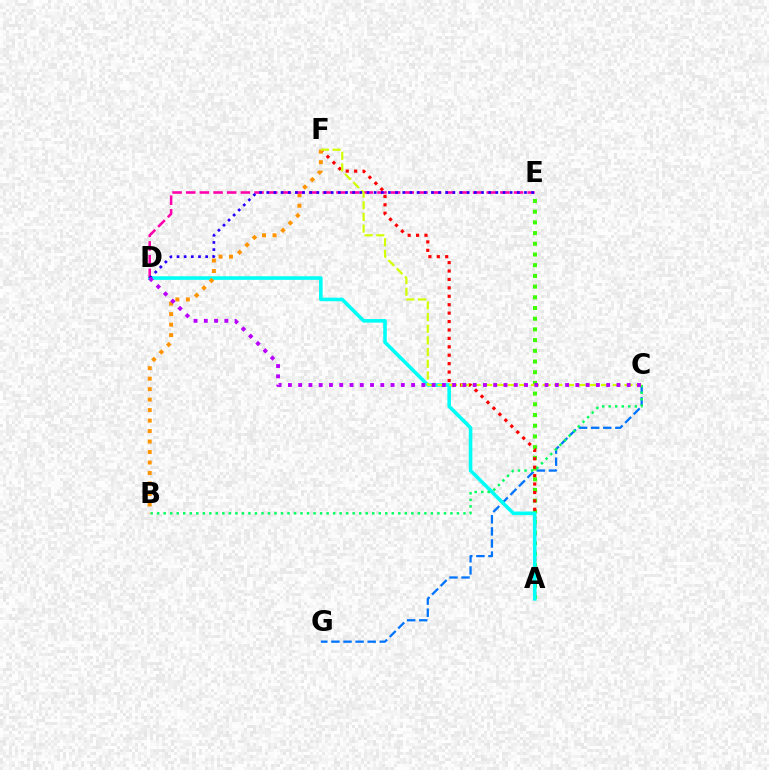{('A', 'E'): [{'color': '#3dff00', 'line_style': 'dotted', 'thickness': 2.91}], ('C', 'G'): [{'color': '#0074ff', 'line_style': 'dashed', 'thickness': 1.64}], ('A', 'F'): [{'color': '#ff0000', 'line_style': 'dotted', 'thickness': 2.29}], ('A', 'D'): [{'color': '#00fff6', 'line_style': 'solid', 'thickness': 2.58}], ('B', 'C'): [{'color': '#00ff5c', 'line_style': 'dotted', 'thickness': 1.77}], ('B', 'F'): [{'color': '#ff9400', 'line_style': 'dotted', 'thickness': 2.85}], ('D', 'E'): [{'color': '#ff00ac', 'line_style': 'dashed', 'thickness': 1.86}, {'color': '#2500ff', 'line_style': 'dotted', 'thickness': 1.94}], ('C', 'F'): [{'color': '#d1ff00', 'line_style': 'dashed', 'thickness': 1.59}], ('C', 'D'): [{'color': '#b900ff', 'line_style': 'dotted', 'thickness': 2.79}]}